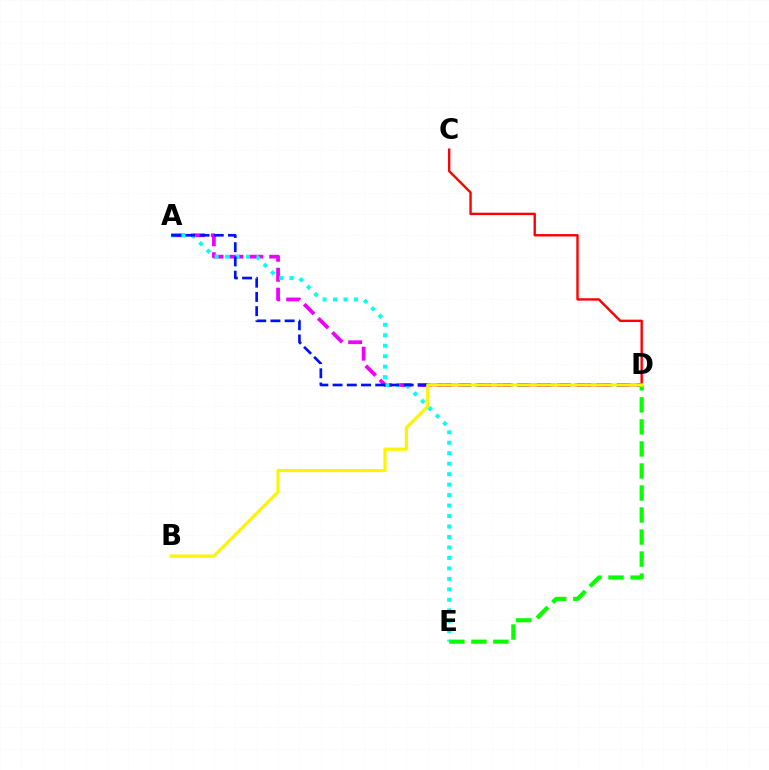{('C', 'D'): [{'color': '#ff0000', 'line_style': 'solid', 'thickness': 1.73}], ('A', 'D'): [{'color': '#ee00ff', 'line_style': 'dashed', 'thickness': 2.71}, {'color': '#0010ff', 'line_style': 'dashed', 'thickness': 1.93}], ('A', 'E'): [{'color': '#00fff6', 'line_style': 'dotted', 'thickness': 2.84}], ('D', 'E'): [{'color': '#08ff00', 'line_style': 'dashed', 'thickness': 2.99}], ('B', 'D'): [{'color': '#fcf500', 'line_style': 'solid', 'thickness': 2.31}]}